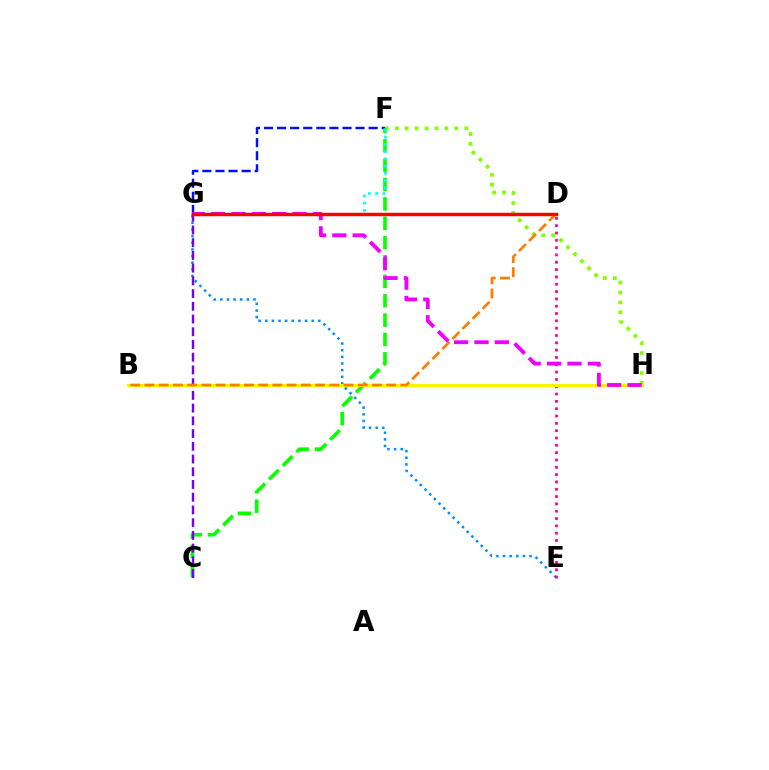{('F', 'G'): [{'color': '#0010ff', 'line_style': 'dashed', 'thickness': 1.78}, {'color': '#00fff6', 'line_style': 'dotted', 'thickness': 1.97}], ('D', 'G'): [{'color': '#00ff74', 'line_style': 'solid', 'thickness': 2.24}, {'color': '#ff0000', 'line_style': 'solid', 'thickness': 2.47}], ('E', 'G'): [{'color': '#008cff', 'line_style': 'dotted', 'thickness': 1.8}], ('F', 'H'): [{'color': '#84ff00', 'line_style': 'dotted', 'thickness': 2.7}], ('C', 'F'): [{'color': '#08ff00', 'line_style': 'dashed', 'thickness': 2.63}], ('C', 'G'): [{'color': '#7200ff', 'line_style': 'dashed', 'thickness': 1.73}], ('D', 'E'): [{'color': '#ff0094', 'line_style': 'dotted', 'thickness': 1.99}], ('B', 'H'): [{'color': '#fcf500', 'line_style': 'solid', 'thickness': 2.2}], ('B', 'D'): [{'color': '#ff7c00', 'line_style': 'dashed', 'thickness': 1.93}], ('G', 'H'): [{'color': '#ee00ff', 'line_style': 'dashed', 'thickness': 2.77}]}